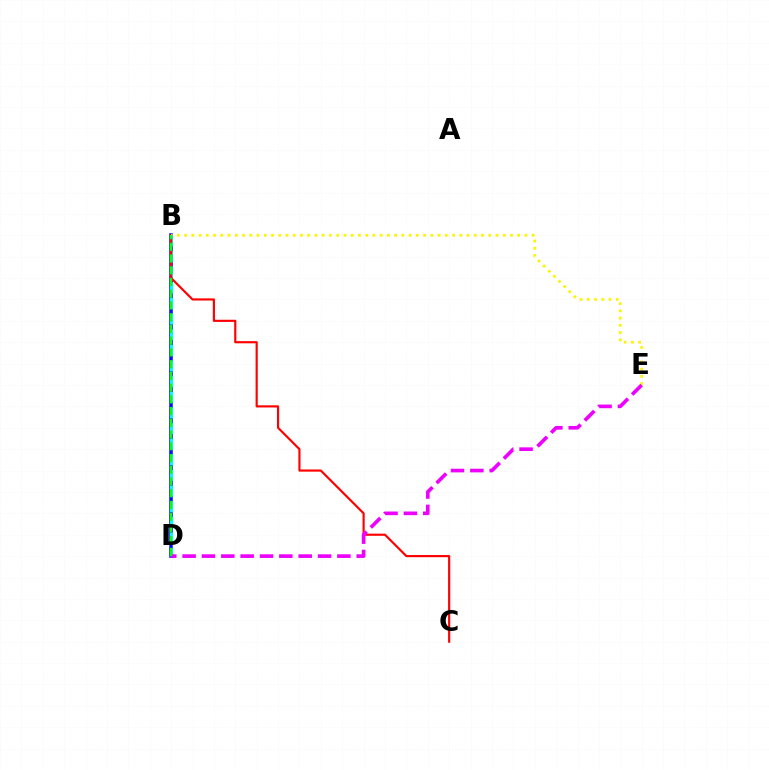{('B', 'D'): [{'color': '#0010ff', 'line_style': 'solid', 'thickness': 2.55}, {'color': '#00fff6', 'line_style': 'dashed', 'thickness': 2.12}, {'color': '#08ff00', 'line_style': 'dashed', 'thickness': 1.59}], ('B', 'C'): [{'color': '#ff0000', 'line_style': 'solid', 'thickness': 1.55}], ('B', 'E'): [{'color': '#fcf500', 'line_style': 'dotted', 'thickness': 1.97}], ('D', 'E'): [{'color': '#ee00ff', 'line_style': 'dashed', 'thickness': 2.63}]}